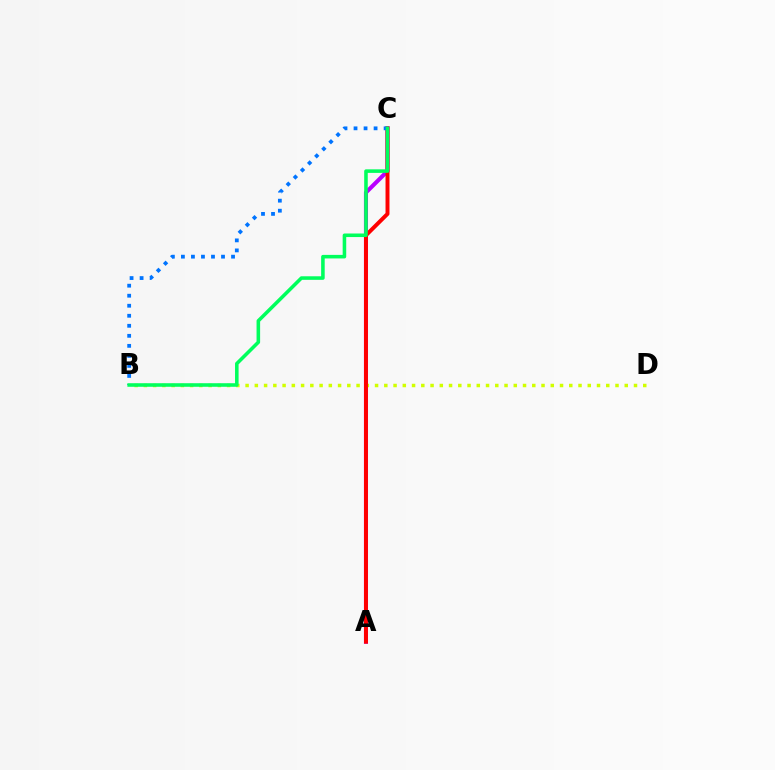{('A', 'C'): [{'color': '#b900ff', 'line_style': 'solid', 'thickness': 2.94}, {'color': '#ff0000', 'line_style': 'solid', 'thickness': 2.84}], ('B', 'D'): [{'color': '#d1ff00', 'line_style': 'dotted', 'thickness': 2.51}], ('B', 'C'): [{'color': '#0074ff', 'line_style': 'dotted', 'thickness': 2.72}, {'color': '#00ff5c', 'line_style': 'solid', 'thickness': 2.56}]}